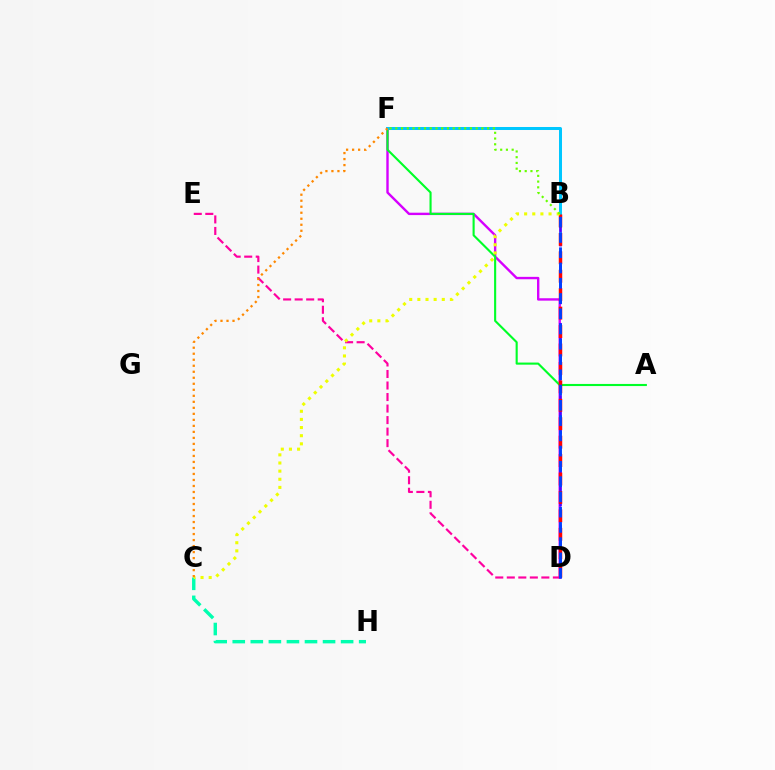{('C', 'H'): [{'color': '#00ffaf', 'line_style': 'dashed', 'thickness': 2.45}], ('D', 'F'): [{'color': '#d600ff', 'line_style': 'solid', 'thickness': 1.72}], ('A', 'F'): [{'color': '#00ff27', 'line_style': 'solid', 'thickness': 1.52}], ('B', 'D'): [{'color': '#4f00ff', 'line_style': 'dashed', 'thickness': 1.96}, {'color': '#ff0000', 'line_style': 'dashed', 'thickness': 2.5}, {'color': '#003fff', 'line_style': 'dashed', 'thickness': 2.07}], ('B', 'F'): [{'color': '#00c7ff', 'line_style': 'solid', 'thickness': 2.17}, {'color': '#66ff00', 'line_style': 'dotted', 'thickness': 1.56}], ('D', 'E'): [{'color': '#ff00a0', 'line_style': 'dashed', 'thickness': 1.57}], ('B', 'C'): [{'color': '#eeff00', 'line_style': 'dotted', 'thickness': 2.21}], ('C', 'F'): [{'color': '#ff8800', 'line_style': 'dotted', 'thickness': 1.63}]}